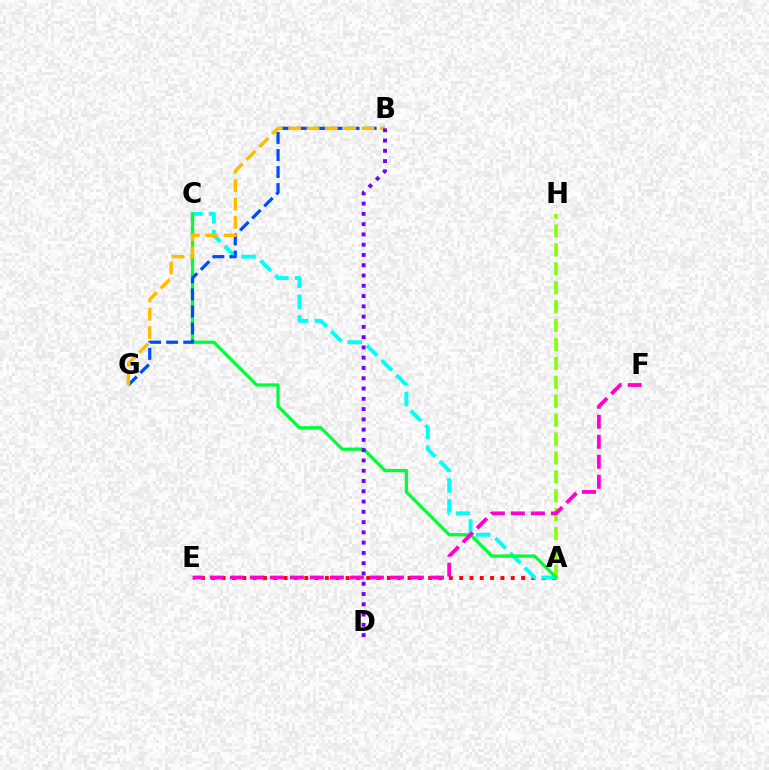{('A', 'H'): [{'color': '#84ff00', 'line_style': 'dashed', 'thickness': 2.57}], ('A', 'E'): [{'color': '#ff0000', 'line_style': 'dotted', 'thickness': 2.81}], ('A', 'C'): [{'color': '#00fff6', 'line_style': 'dashed', 'thickness': 2.83}, {'color': '#00ff39', 'line_style': 'solid', 'thickness': 2.36}], ('B', 'G'): [{'color': '#004bff', 'line_style': 'dashed', 'thickness': 2.31}, {'color': '#ffbd00', 'line_style': 'dashed', 'thickness': 2.49}], ('E', 'F'): [{'color': '#ff00cf', 'line_style': 'dashed', 'thickness': 2.72}], ('B', 'D'): [{'color': '#7200ff', 'line_style': 'dotted', 'thickness': 2.79}]}